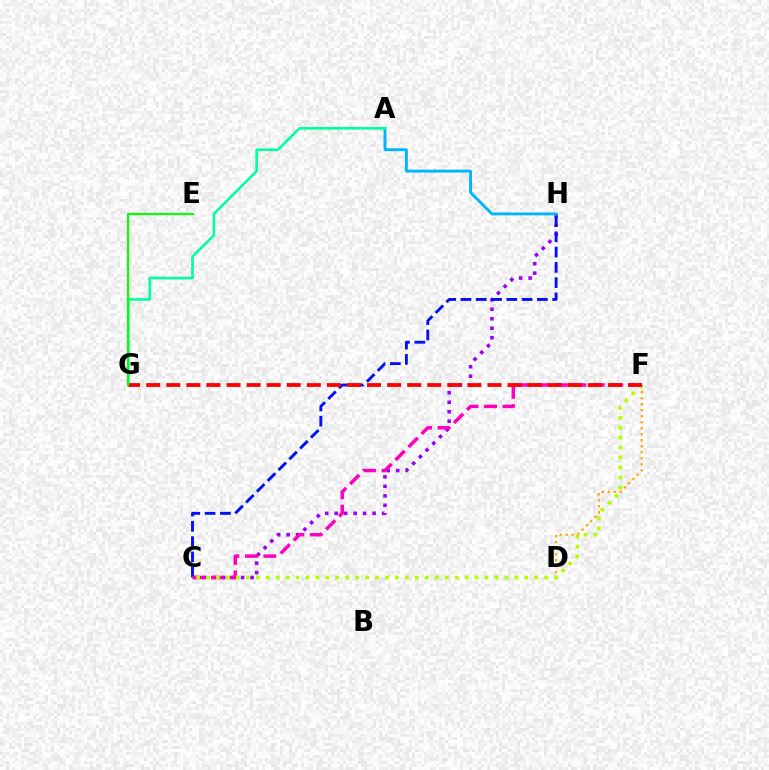{('C', 'H'): [{'color': '#9b00ff', 'line_style': 'dotted', 'thickness': 2.58}, {'color': '#0010ff', 'line_style': 'dashed', 'thickness': 2.08}], ('A', 'H'): [{'color': '#00b5ff', 'line_style': 'solid', 'thickness': 2.07}], ('D', 'F'): [{'color': '#ffa500', 'line_style': 'dotted', 'thickness': 1.63}], ('A', 'G'): [{'color': '#00ff9d', 'line_style': 'solid', 'thickness': 1.87}], ('C', 'F'): [{'color': '#ff00bd', 'line_style': 'dashed', 'thickness': 2.51}, {'color': '#b3ff00', 'line_style': 'dotted', 'thickness': 2.7}], ('F', 'G'): [{'color': '#ff0000', 'line_style': 'dashed', 'thickness': 2.73}], ('E', 'G'): [{'color': '#08ff00', 'line_style': 'solid', 'thickness': 1.55}]}